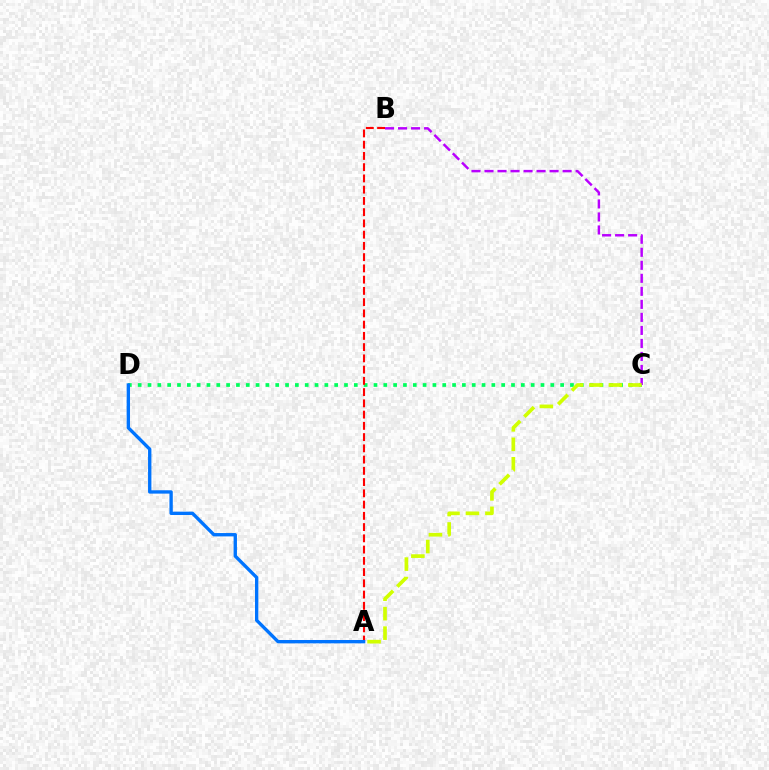{('C', 'D'): [{'color': '#00ff5c', 'line_style': 'dotted', 'thickness': 2.67}], ('A', 'B'): [{'color': '#ff0000', 'line_style': 'dashed', 'thickness': 1.53}], ('B', 'C'): [{'color': '#b900ff', 'line_style': 'dashed', 'thickness': 1.77}], ('A', 'D'): [{'color': '#0074ff', 'line_style': 'solid', 'thickness': 2.41}], ('A', 'C'): [{'color': '#d1ff00', 'line_style': 'dashed', 'thickness': 2.65}]}